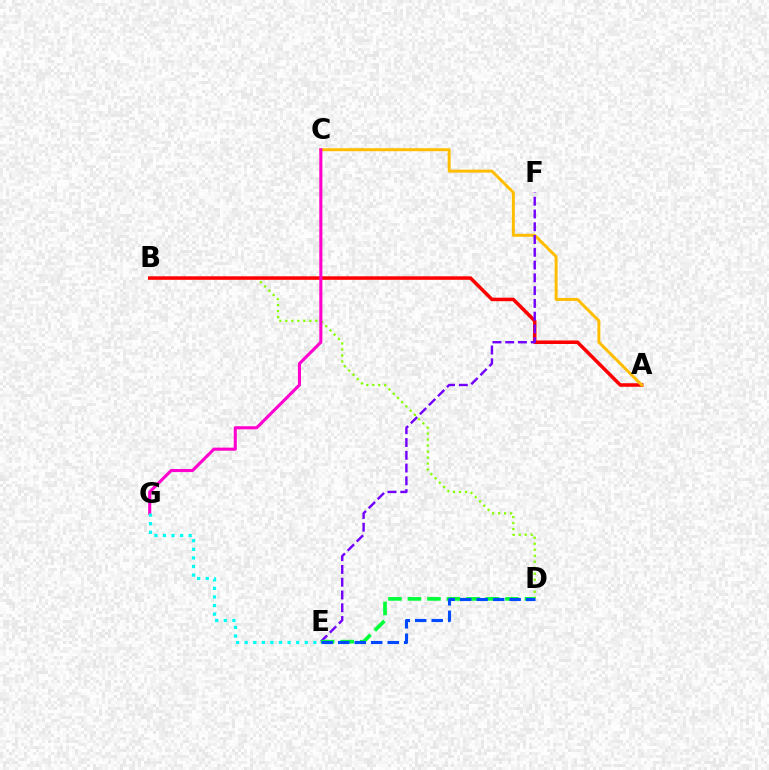{('B', 'D'): [{'color': '#84ff00', 'line_style': 'dotted', 'thickness': 1.63}], ('A', 'B'): [{'color': '#ff0000', 'line_style': 'solid', 'thickness': 2.53}], ('A', 'C'): [{'color': '#ffbd00', 'line_style': 'solid', 'thickness': 2.12}], ('C', 'G'): [{'color': '#ff00cf', 'line_style': 'solid', 'thickness': 2.22}], ('E', 'F'): [{'color': '#7200ff', 'line_style': 'dashed', 'thickness': 1.73}], ('D', 'E'): [{'color': '#00ff39', 'line_style': 'dashed', 'thickness': 2.65}, {'color': '#004bff', 'line_style': 'dashed', 'thickness': 2.24}], ('E', 'G'): [{'color': '#00fff6', 'line_style': 'dotted', 'thickness': 2.33}]}